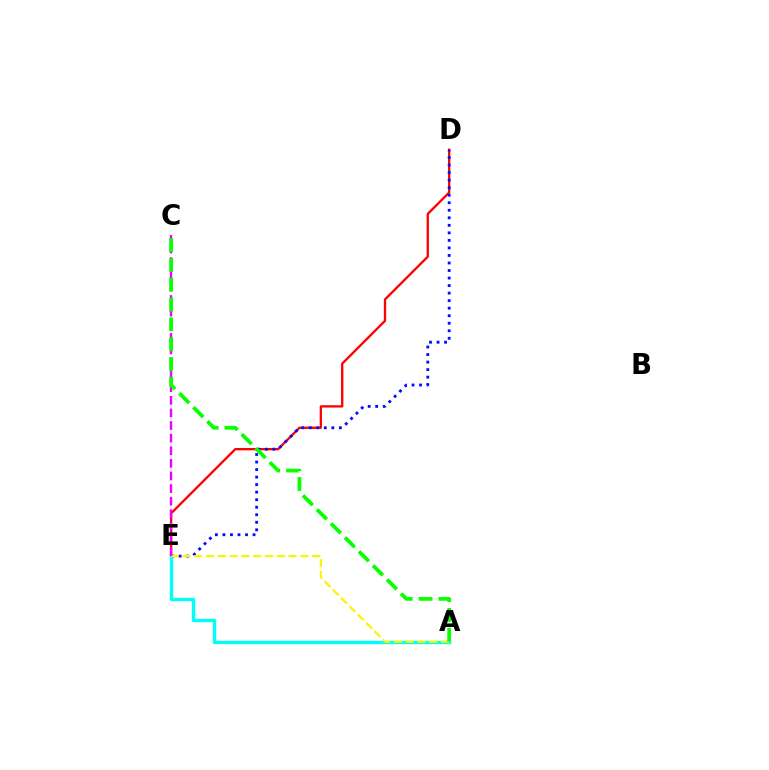{('D', 'E'): [{'color': '#ff0000', 'line_style': 'solid', 'thickness': 1.67}, {'color': '#0010ff', 'line_style': 'dotted', 'thickness': 2.05}], ('A', 'E'): [{'color': '#00fff6', 'line_style': 'solid', 'thickness': 2.4}, {'color': '#fcf500', 'line_style': 'dashed', 'thickness': 1.6}], ('C', 'E'): [{'color': '#ee00ff', 'line_style': 'dashed', 'thickness': 1.71}], ('A', 'C'): [{'color': '#08ff00', 'line_style': 'dashed', 'thickness': 2.69}]}